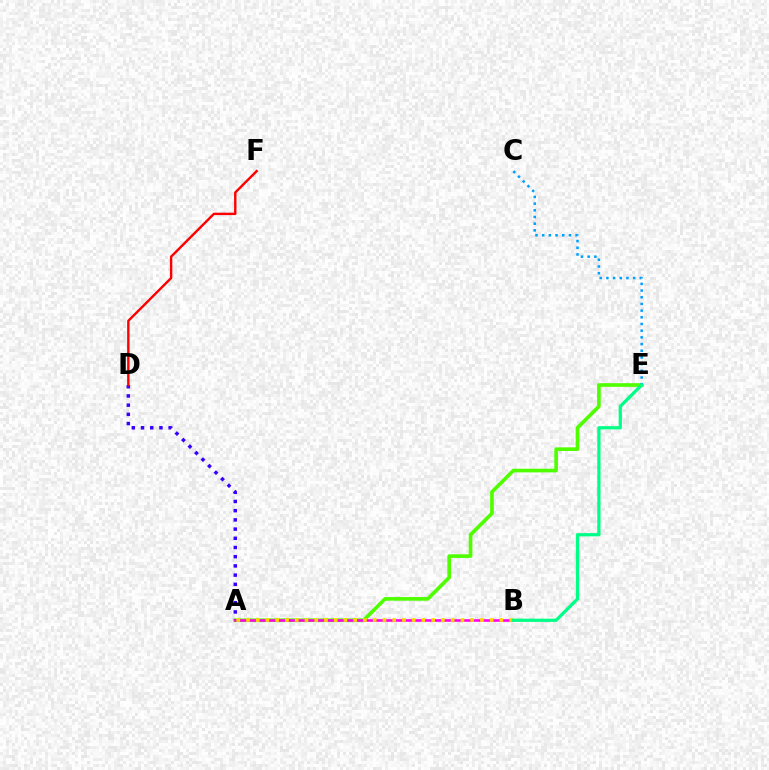{('A', 'E'): [{'color': '#4fff00', 'line_style': 'solid', 'thickness': 2.63}], ('C', 'E'): [{'color': '#009eff', 'line_style': 'dotted', 'thickness': 1.82}], ('A', 'D'): [{'color': '#3700ff', 'line_style': 'dotted', 'thickness': 2.5}], ('A', 'B'): [{'color': '#ff00ed', 'line_style': 'solid', 'thickness': 1.86}, {'color': '#ffd500', 'line_style': 'dotted', 'thickness': 2.65}], ('B', 'E'): [{'color': '#00ff86', 'line_style': 'solid', 'thickness': 2.33}], ('D', 'F'): [{'color': '#ff0000', 'line_style': 'solid', 'thickness': 1.73}]}